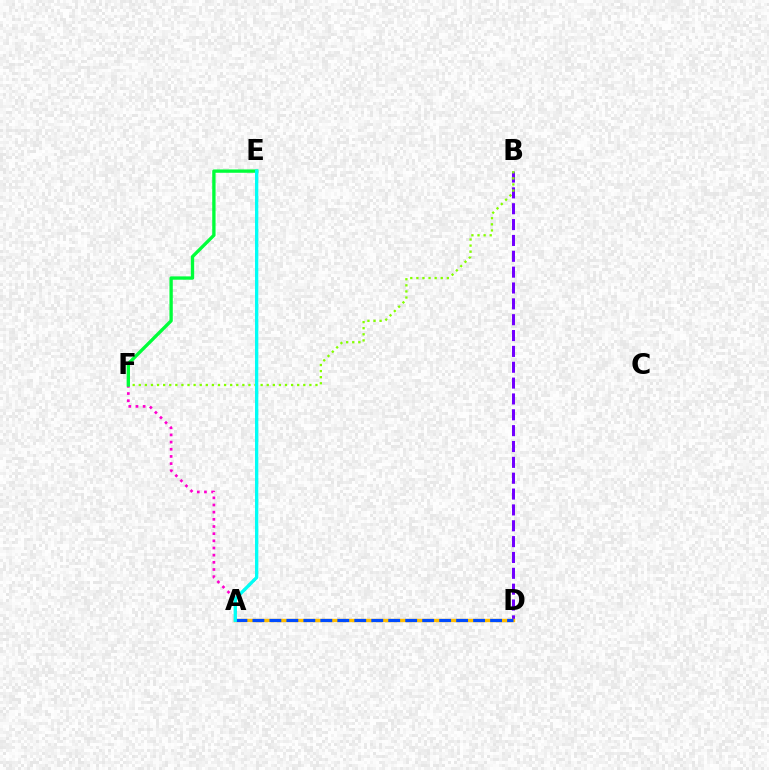{('B', 'D'): [{'color': '#7200ff', 'line_style': 'dashed', 'thickness': 2.15}], ('B', 'F'): [{'color': '#84ff00', 'line_style': 'dotted', 'thickness': 1.66}], ('A', 'E'): [{'color': '#ff0000', 'line_style': 'dotted', 'thickness': 1.81}, {'color': '#00fff6', 'line_style': 'solid', 'thickness': 2.38}], ('A', 'F'): [{'color': '#ff00cf', 'line_style': 'dotted', 'thickness': 1.95}], ('A', 'D'): [{'color': '#ffbd00', 'line_style': 'solid', 'thickness': 2.46}, {'color': '#004bff', 'line_style': 'dashed', 'thickness': 2.31}], ('E', 'F'): [{'color': '#00ff39', 'line_style': 'solid', 'thickness': 2.4}]}